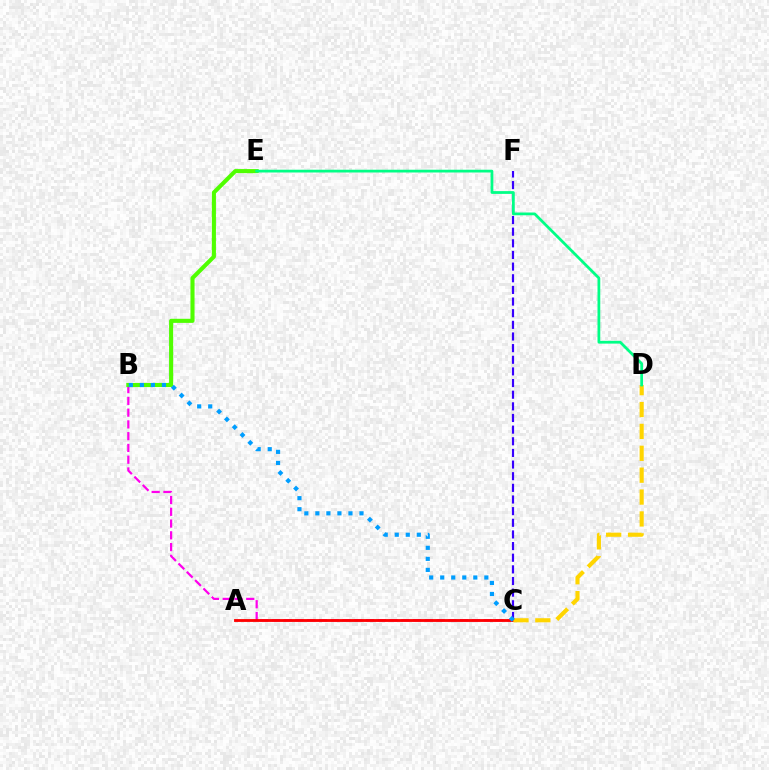{('B', 'C'): [{'color': '#ff00ed', 'line_style': 'dashed', 'thickness': 1.6}, {'color': '#009eff', 'line_style': 'dotted', 'thickness': 3.0}], ('A', 'C'): [{'color': '#ff0000', 'line_style': 'solid', 'thickness': 2.04}], ('C', 'D'): [{'color': '#ffd500', 'line_style': 'dashed', 'thickness': 2.97}], ('C', 'F'): [{'color': '#3700ff', 'line_style': 'dashed', 'thickness': 1.58}], ('B', 'E'): [{'color': '#4fff00', 'line_style': 'solid', 'thickness': 2.94}], ('D', 'E'): [{'color': '#00ff86', 'line_style': 'solid', 'thickness': 1.99}]}